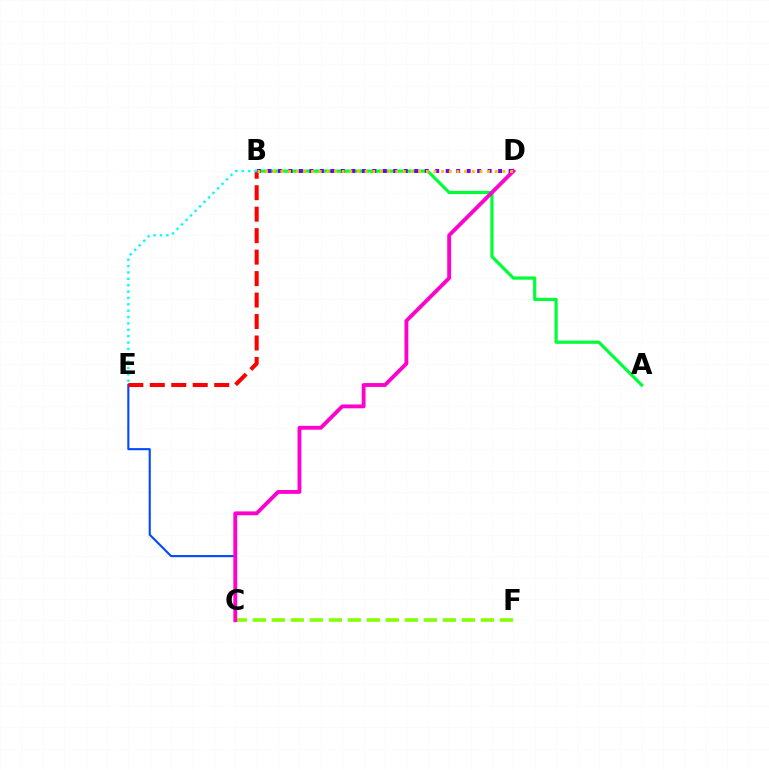{('C', 'F'): [{'color': '#84ff00', 'line_style': 'dashed', 'thickness': 2.58}], ('C', 'E'): [{'color': '#004bff', 'line_style': 'solid', 'thickness': 1.53}], ('A', 'B'): [{'color': '#00ff39', 'line_style': 'solid', 'thickness': 2.32}], ('C', 'D'): [{'color': '#ff00cf', 'line_style': 'solid', 'thickness': 2.78}], ('B', 'E'): [{'color': '#ff0000', 'line_style': 'dashed', 'thickness': 2.92}, {'color': '#00fff6', 'line_style': 'dotted', 'thickness': 1.73}], ('B', 'D'): [{'color': '#7200ff', 'line_style': 'dotted', 'thickness': 2.85}, {'color': '#ffbd00', 'line_style': 'dotted', 'thickness': 2.08}]}